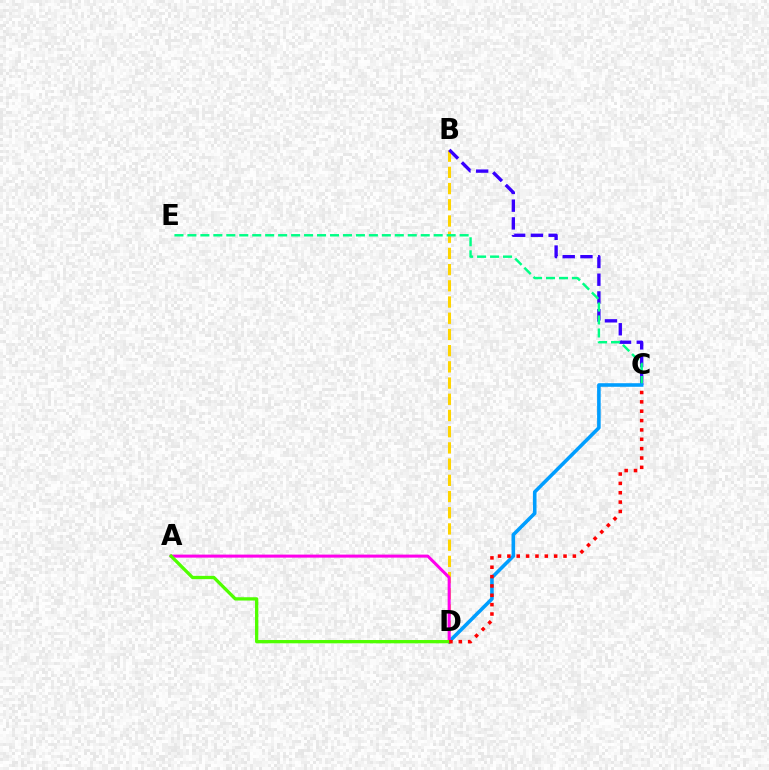{('B', 'D'): [{'color': '#ffd500', 'line_style': 'dashed', 'thickness': 2.2}], ('B', 'C'): [{'color': '#3700ff', 'line_style': 'dashed', 'thickness': 2.41}], ('C', 'E'): [{'color': '#00ff86', 'line_style': 'dashed', 'thickness': 1.76}], ('C', 'D'): [{'color': '#009eff', 'line_style': 'solid', 'thickness': 2.58}, {'color': '#ff0000', 'line_style': 'dotted', 'thickness': 2.54}], ('A', 'D'): [{'color': '#ff00ed', 'line_style': 'solid', 'thickness': 2.18}, {'color': '#4fff00', 'line_style': 'solid', 'thickness': 2.37}]}